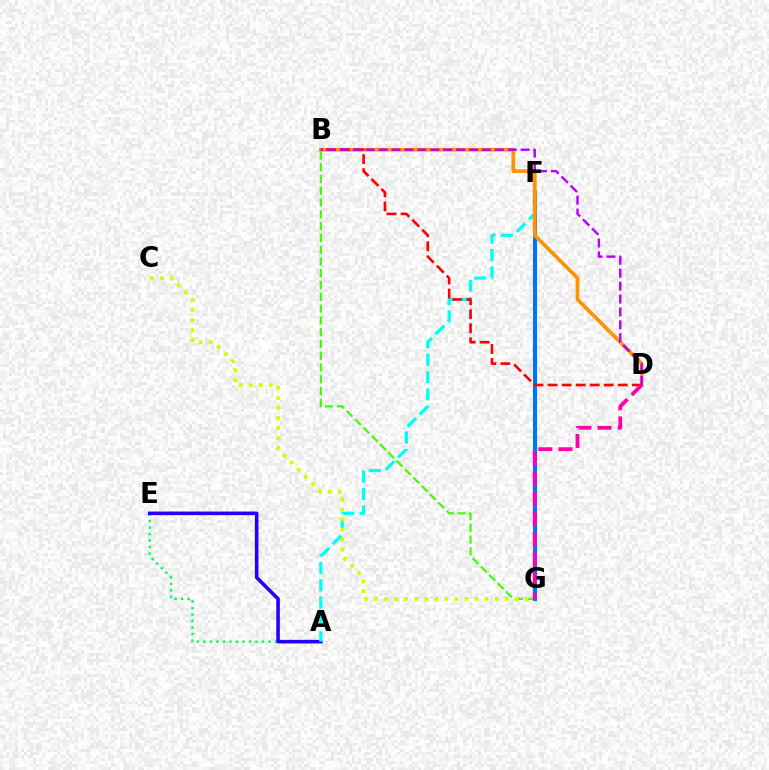{('A', 'E'): [{'color': '#00ff5c', 'line_style': 'dotted', 'thickness': 1.77}, {'color': '#2500ff', 'line_style': 'solid', 'thickness': 2.58}], ('B', 'G'): [{'color': '#3dff00', 'line_style': 'dashed', 'thickness': 1.6}], ('F', 'G'): [{'color': '#0074ff', 'line_style': 'solid', 'thickness': 2.95}], ('A', 'F'): [{'color': '#00fff6', 'line_style': 'dashed', 'thickness': 2.36}], ('B', 'D'): [{'color': '#ff9400', 'line_style': 'solid', 'thickness': 2.7}, {'color': '#ff0000', 'line_style': 'dashed', 'thickness': 1.91}, {'color': '#b900ff', 'line_style': 'dashed', 'thickness': 1.75}], ('C', 'G'): [{'color': '#d1ff00', 'line_style': 'dotted', 'thickness': 2.73}], ('D', 'G'): [{'color': '#ff00ac', 'line_style': 'dashed', 'thickness': 2.73}]}